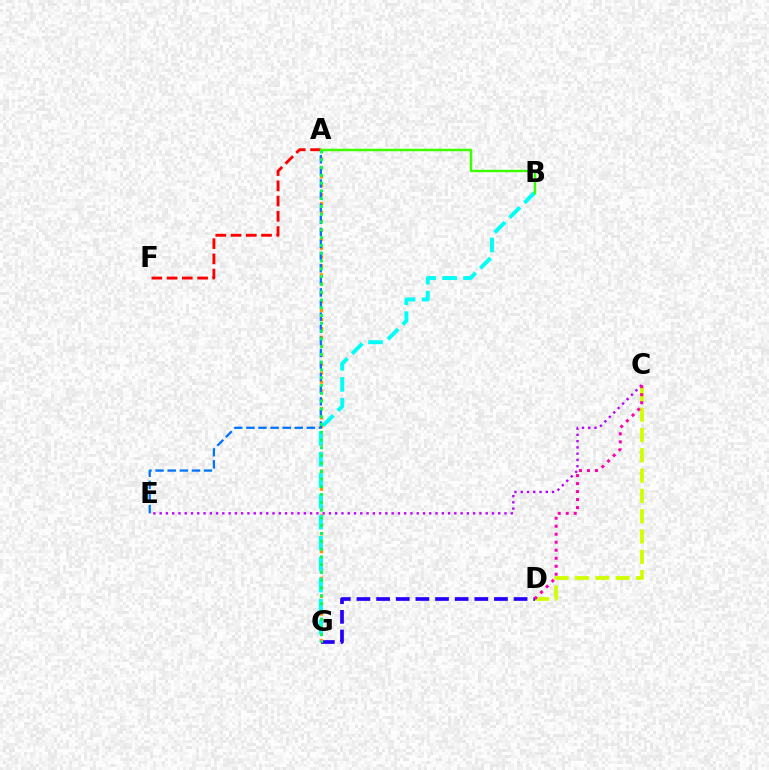{('D', 'G'): [{'color': '#2500ff', 'line_style': 'dashed', 'thickness': 2.67}], ('A', 'G'): [{'color': '#ff9400', 'line_style': 'dotted', 'thickness': 2.42}, {'color': '#00ff5c', 'line_style': 'dotted', 'thickness': 2.12}], ('B', 'G'): [{'color': '#00fff6', 'line_style': 'dashed', 'thickness': 2.85}], ('C', 'E'): [{'color': '#b900ff', 'line_style': 'dotted', 'thickness': 1.7}], ('A', 'E'): [{'color': '#0074ff', 'line_style': 'dashed', 'thickness': 1.64}], ('A', 'F'): [{'color': '#ff0000', 'line_style': 'dashed', 'thickness': 2.07}], ('C', 'D'): [{'color': '#d1ff00', 'line_style': 'dashed', 'thickness': 2.76}, {'color': '#ff00ac', 'line_style': 'dotted', 'thickness': 2.17}], ('A', 'B'): [{'color': '#3dff00', 'line_style': 'solid', 'thickness': 1.76}]}